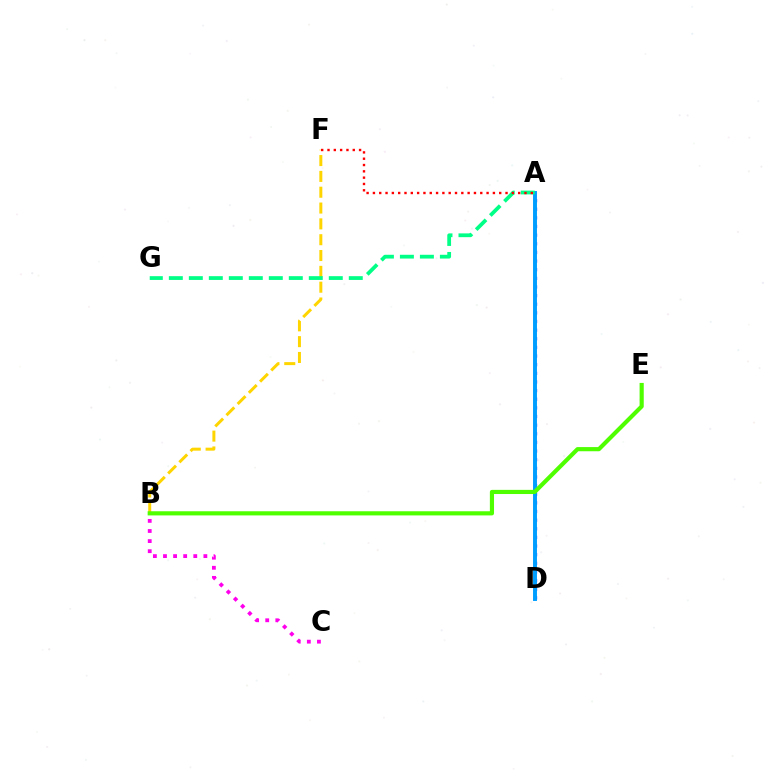{('B', 'F'): [{'color': '#ffd500', 'line_style': 'dashed', 'thickness': 2.15}], ('A', 'D'): [{'color': '#3700ff', 'line_style': 'dotted', 'thickness': 2.35}, {'color': '#009eff', 'line_style': 'solid', 'thickness': 2.83}], ('B', 'C'): [{'color': '#ff00ed', 'line_style': 'dotted', 'thickness': 2.74}], ('A', 'G'): [{'color': '#00ff86', 'line_style': 'dashed', 'thickness': 2.72}], ('B', 'E'): [{'color': '#4fff00', 'line_style': 'solid', 'thickness': 2.99}], ('A', 'F'): [{'color': '#ff0000', 'line_style': 'dotted', 'thickness': 1.72}]}